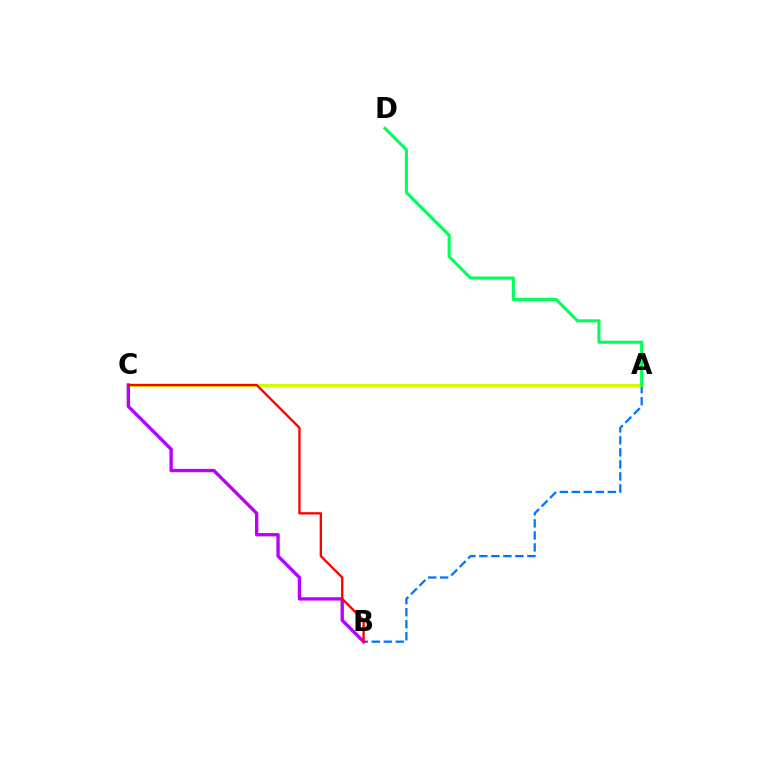{('A', 'B'): [{'color': '#0074ff', 'line_style': 'dashed', 'thickness': 1.63}], ('A', 'C'): [{'color': '#d1ff00', 'line_style': 'solid', 'thickness': 2.25}], ('B', 'C'): [{'color': '#b900ff', 'line_style': 'solid', 'thickness': 2.4}, {'color': '#ff0000', 'line_style': 'solid', 'thickness': 1.68}], ('A', 'D'): [{'color': '#00ff5c', 'line_style': 'solid', 'thickness': 2.21}]}